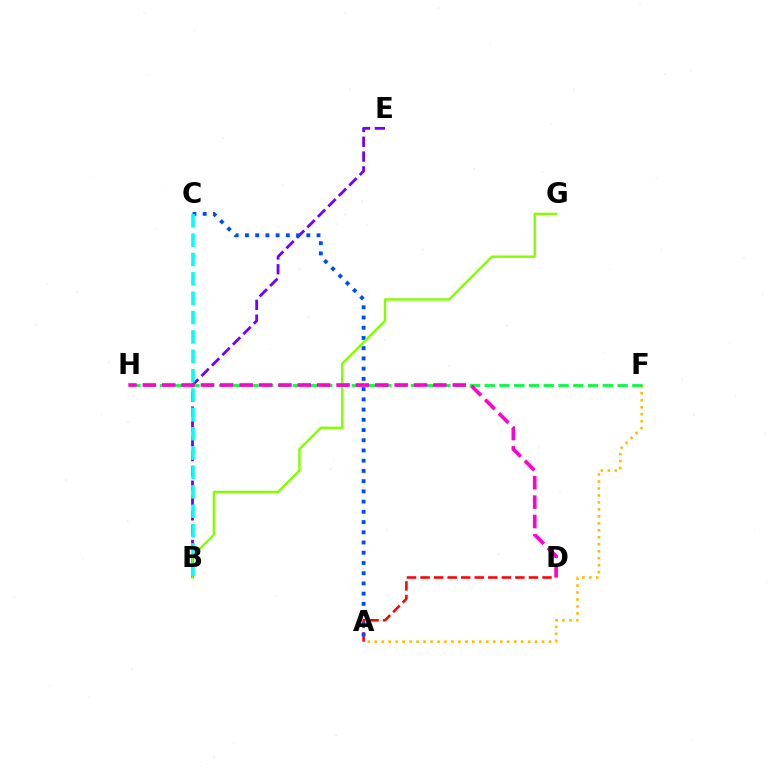{('B', 'E'): [{'color': '#7200ff', 'line_style': 'dashed', 'thickness': 2.01}], ('A', 'F'): [{'color': '#ffbd00', 'line_style': 'dotted', 'thickness': 1.89}], ('A', 'D'): [{'color': '#ff0000', 'line_style': 'dashed', 'thickness': 1.84}], ('A', 'C'): [{'color': '#004bff', 'line_style': 'dotted', 'thickness': 2.78}], ('B', 'G'): [{'color': '#84ff00', 'line_style': 'solid', 'thickness': 1.74}], ('F', 'H'): [{'color': '#00ff39', 'line_style': 'dashed', 'thickness': 2.01}], ('D', 'H'): [{'color': '#ff00cf', 'line_style': 'dashed', 'thickness': 2.63}], ('B', 'C'): [{'color': '#00fff6', 'line_style': 'dashed', 'thickness': 2.63}]}